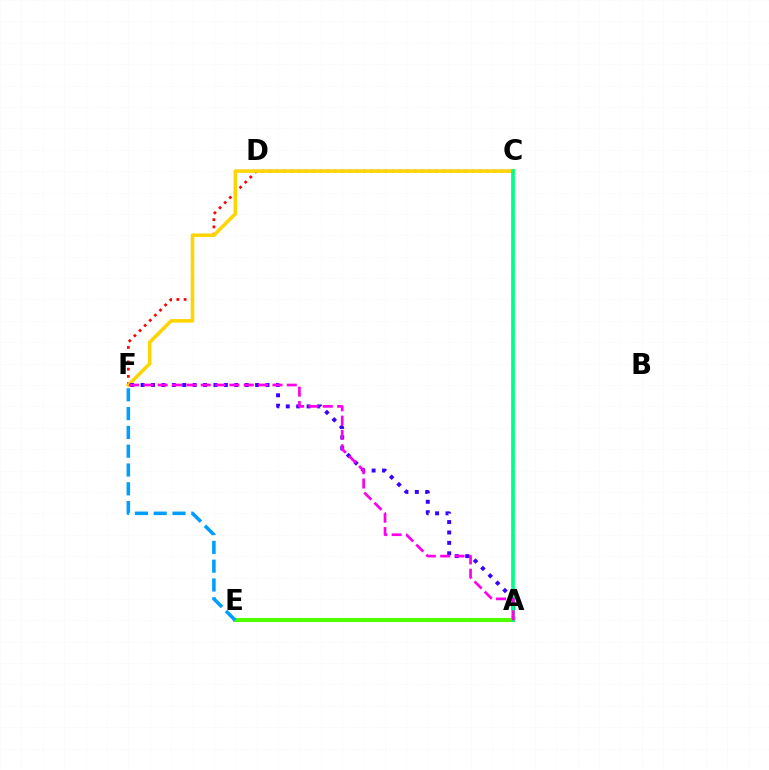{('C', 'F'): [{'color': '#ff0000', 'line_style': 'dotted', 'thickness': 1.97}, {'color': '#ffd500', 'line_style': 'solid', 'thickness': 2.56}], ('A', 'F'): [{'color': '#3700ff', 'line_style': 'dotted', 'thickness': 2.83}, {'color': '#ff00ed', 'line_style': 'dashed', 'thickness': 1.95}], ('A', 'E'): [{'color': '#4fff00', 'line_style': 'solid', 'thickness': 2.95}], ('A', 'C'): [{'color': '#00ff86', 'line_style': 'solid', 'thickness': 2.65}], ('E', 'F'): [{'color': '#009eff', 'line_style': 'dashed', 'thickness': 2.55}]}